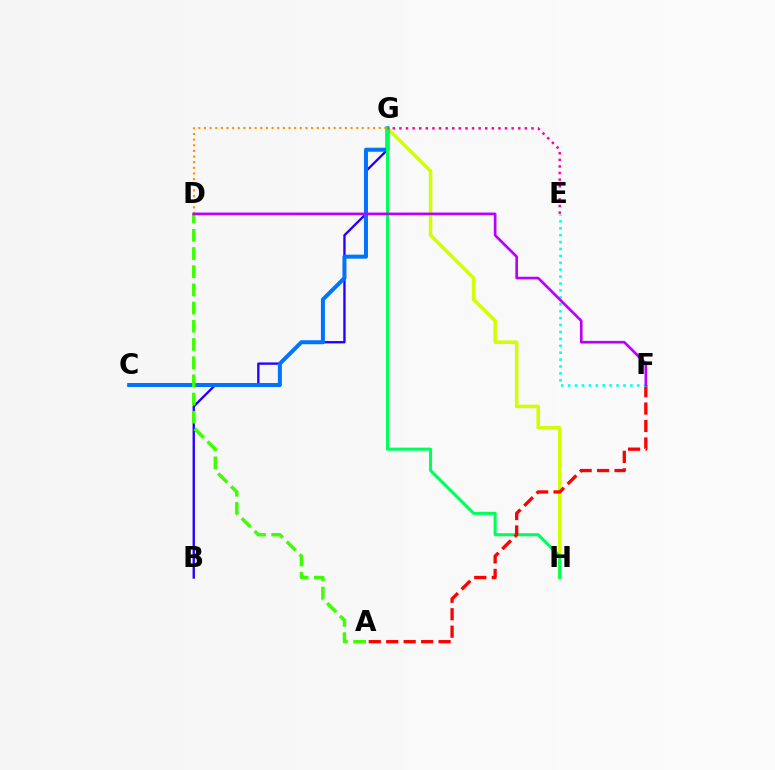{('B', 'G'): [{'color': '#2500ff', 'line_style': 'solid', 'thickness': 1.69}], ('G', 'H'): [{'color': '#d1ff00', 'line_style': 'solid', 'thickness': 2.53}, {'color': '#00ff5c', 'line_style': 'solid', 'thickness': 2.21}], ('C', 'G'): [{'color': '#0074ff', 'line_style': 'solid', 'thickness': 2.89}], ('A', 'D'): [{'color': '#3dff00', 'line_style': 'dashed', 'thickness': 2.47}], ('A', 'F'): [{'color': '#ff0000', 'line_style': 'dashed', 'thickness': 2.37}], ('E', 'G'): [{'color': '#ff00ac', 'line_style': 'dotted', 'thickness': 1.79}], ('D', 'G'): [{'color': '#ff9400', 'line_style': 'dotted', 'thickness': 1.53}], ('E', 'F'): [{'color': '#00fff6', 'line_style': 'dotted', 'thickness': 1.88}], ('D', 'F'): [{'color': '#b900ff', 'line_style': 'solid', 'thickness': 1.92}]}